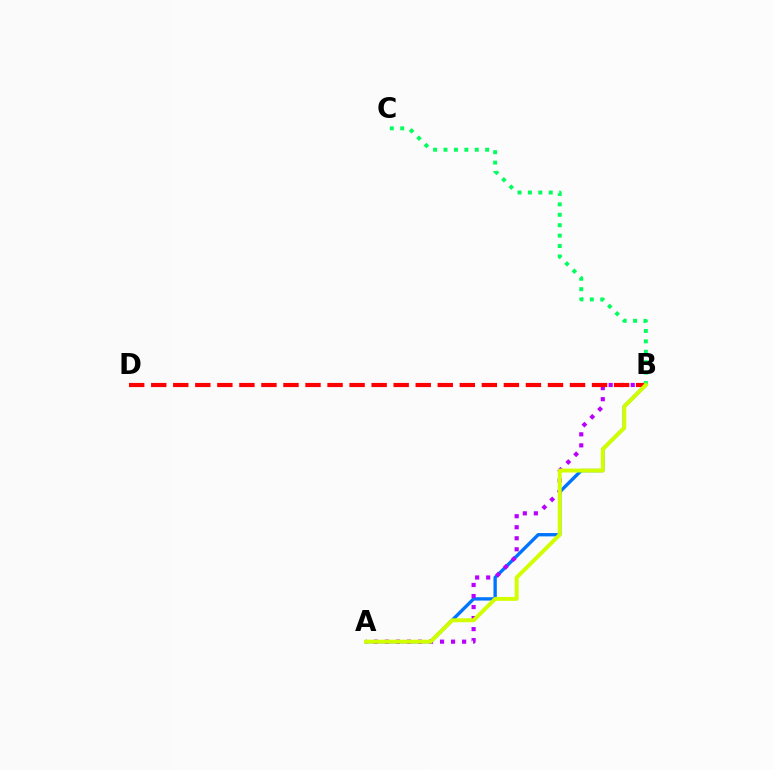{('A', 'B'): [{'color': '#0074ff', 'line_style': 'solid', 'thickness': 2.41}, {'color': '#b900ff', 'line_style': 'dotted', 'thickness': 3.0}, {'color': '#d1ff00', 'line_style': 'solid', 'thickness': 2.83}], ('B', 'D'): [{'color': '#ff0000', 'line_style': 'dashed', 'thickness': 2.99}], ('B', 'C'): [{'color': '#00ff5c', 'line_style': 'dotted', 'thickness': 2.83}]}